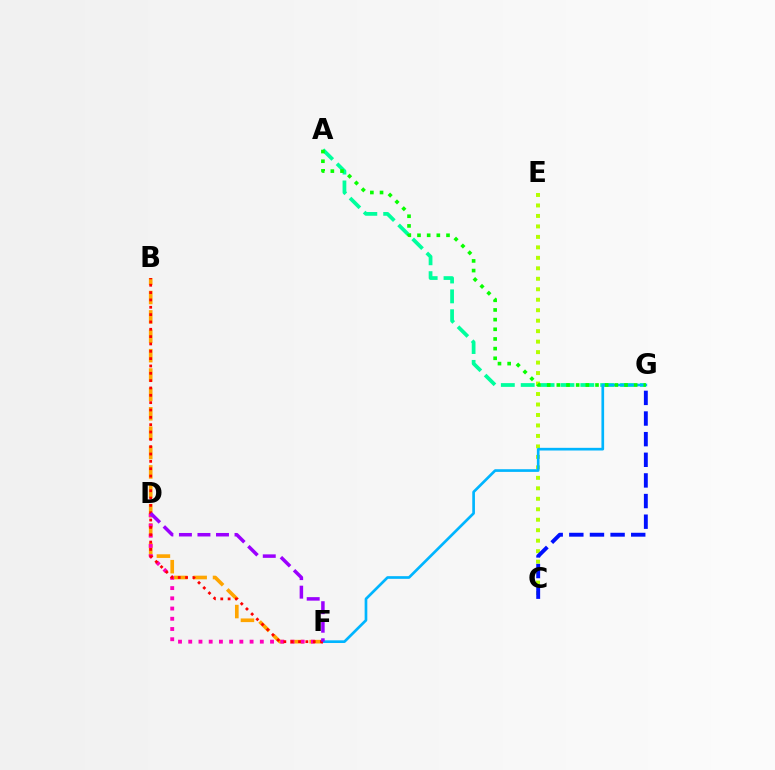{('A', 'G'): [{'color': '#00ff9d', 'line_style': 'dashed', 'thickness': 2.7}, {'color': '#08ff00', 'line_style': 'dotted', 'thickness': 2.63}], ('B', 'F'): [{'color': '#ffa500', 'line_style': 'dashed', 'thickness': 2.63}, {'color': '#ff0000', 'line_style': 'dotted', 'thickness': 1.99}], ('C', 'E'): [{'color': '#b3ff00', 'line_style': 'dotted', 'thickness': 2.85}], ('F', 'G'): [{'color': '#00b5ff', 'line_style': 'solid', 'thickness': 1.93}], ('D', 'F'): [{'color': '#ff00bd', 'line_style': 'dotted', 'thickness': 2.78}, {'color': '#9b00ff', 'line_style': 'dashed', 'thickness': 2.52}], ('C', 'G'): [{'color': '#0010ff', 'line_style': 'dashed', 'thickness': 2.8}]}